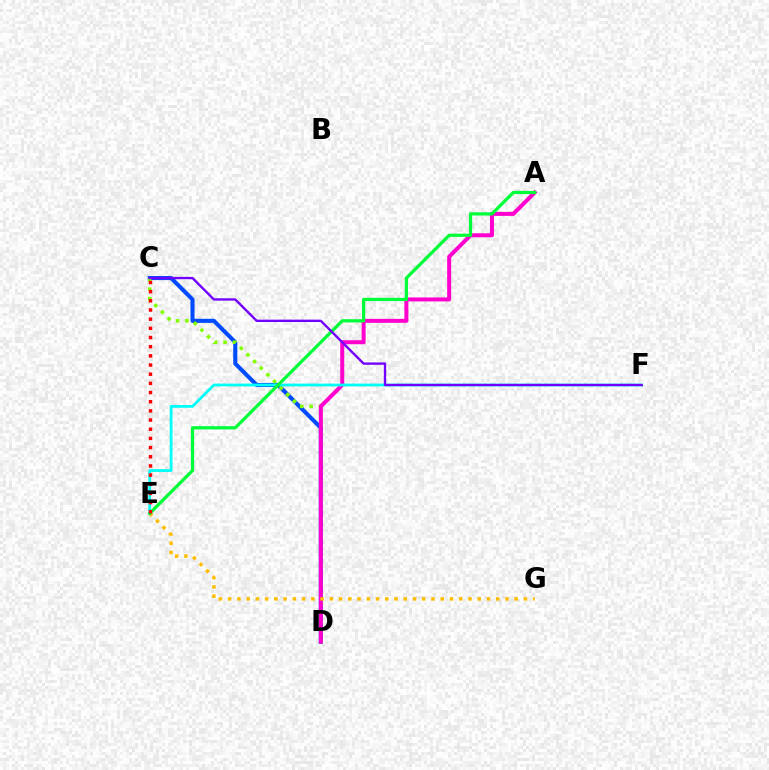{('C', 'D'): [{'color': '#004bff', 'line_style': 'solid', 'thickness': 2.93}, {'color': '#84ff00', 'line_style': 'dotted', 'thickness': 2.55}], ('A', 'D'): [{'color': '#ff00cf', 'line_style': 'solid', 'thickness': 2.88}], ('E', 'G'): [{'color': '#ffbd00', 'line_style': 'dotted', 'thickness': 2.51}], ('E', 'F'): [{'color': '#00fff6', 'line_style': 'solid', 'thickness': 2.01}], ('A', 'E'): [{'color': '#00ff39', 'line_style': 'solid', 'thickness': 2.33}], ('C', 'E'): [{'color': '#ff0000', 'line_style': 'dotted', 'thickness': 2.49}], ('C', 'F'): [{'color': '#7200ff', 'line_style': 'solid', 'thickness': 1.69}]}